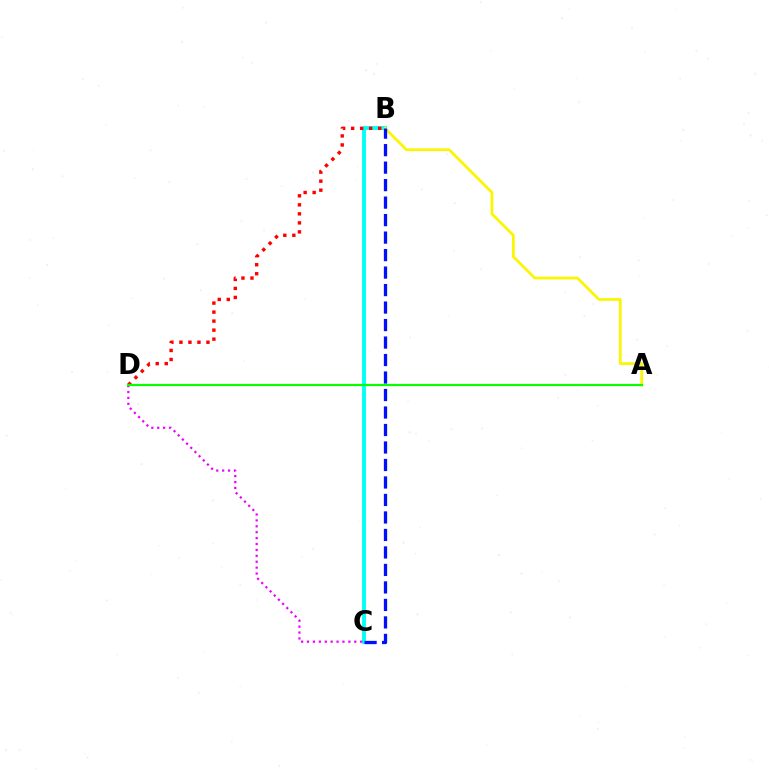{('B', 'C'): [{'color': '#00fff6', 'line_style': 'solid', 'thickness': 2.75}, {'color': '#0010ff', 'line_style': 'dashed', 'thickness': 2.38}], ('A', 'B'): [{'color': '#fcf500', 'line_style': 'solid', 'thickness': 1.97}], ('C', 'D'): [{'color': '#ee00ff', 'line_style': 'dotted', 'thickness': 1.6}], ('B', 'D'): [{'color': '#ff0000', 'line_style': 'dotted', 'thickness': 2.45}], ('A', 'D'): [{'color': '#08ff00', 'line_style': 'solid', 'thickness': 1.58}]}